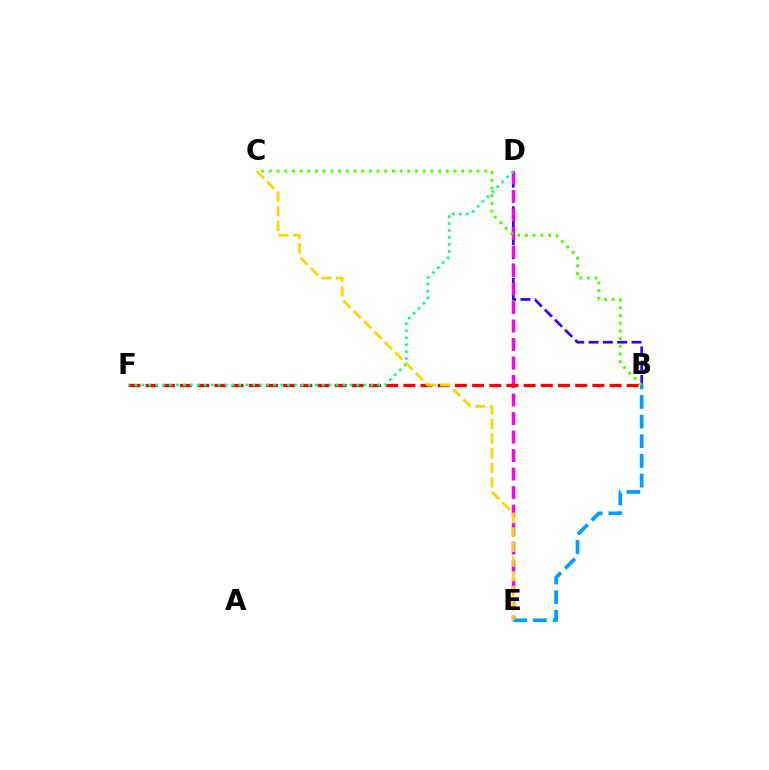{('B', 'D'): [{'color': '#3700ff', 'line_style': 'dashed', 'thickness': 1.94}], ('D', 'E'): [{'color': '#ff00ed', 'line_style': 'dashed', 'thickness': 2.51}], ('B', 'F'): [{'color': '#ff0000', 'line_style': 'dashed', 'thickness': 2.33}], ('B', 'C'): [{'color': '#4fff00', 'line_style': 'dotted', 'thickness': 2.09}], ('D', 'F'): [{'color': '#00ff86', 'line_style': 'dotted', 'thickness': 1.89}], ('B', 'E'): [{'color': '#009eff', 'line_style': 'dashed', 'thickness': 2.67}], ('C', 'E'): [{'color': '#ffd500', 'line_style': 'dashed', 'thickness': 1.99}]}